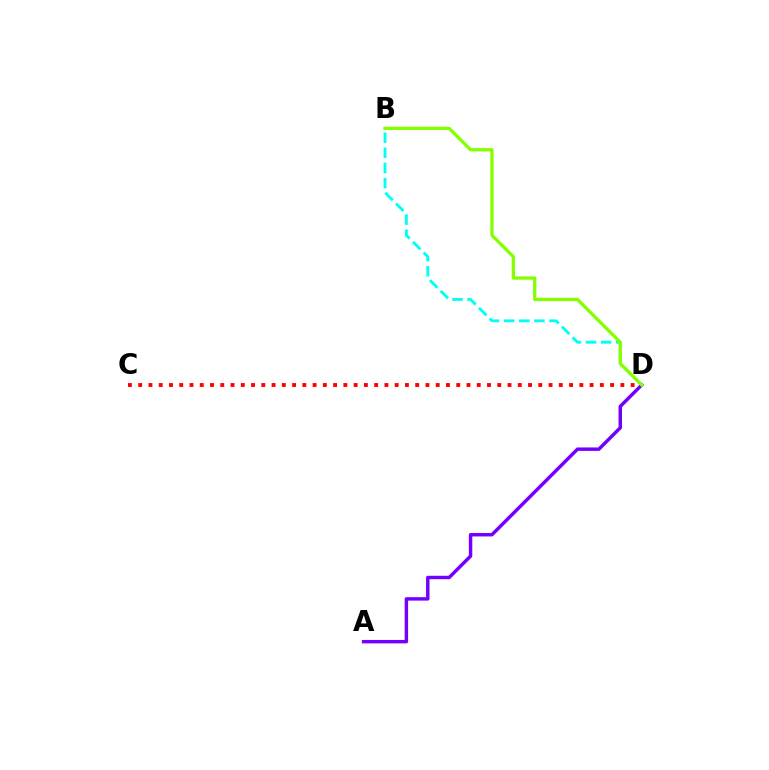{('B', 'D'): [{'color': '#00fff6', 'line_style': 'dashed', 'thickness': 2.05}, {'color': '#84ff00', 'line_style': 'solid', 'thickness': 2.36}], ('C', 'D'): [{'color': '#ff0000', 'line_style': 'dotted', 'thickness': 2.79}], ('A', 'D'): [{'color': '#7200ff', 'line_style': 'solid', 'thickness': 2.48}]}